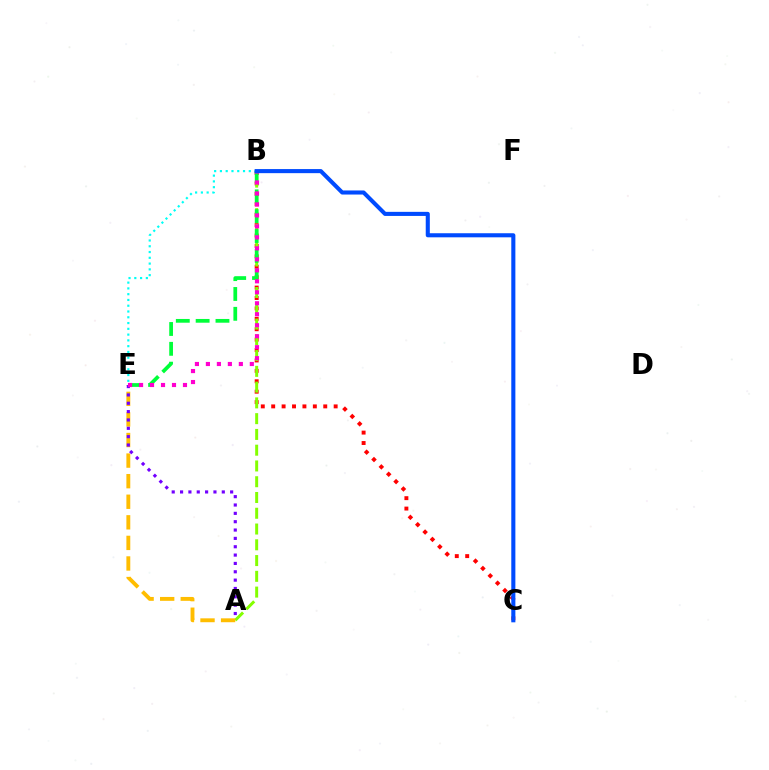{('B', 'C'): [{'color': '#ff0000', 'line_style': 'dotted', 'thickness': 2.83}, {'color': '#004bff', 'line_style': 'solid', 'thickness': 2.94}], ('A', 'B'): [{'color': '#84ff00', 'line_style': 'dashed', 'thickness': 2.14}], ('B', 'E'): [{'color': '#00ff39', 'line_style': 'dashed', 'thickness': 2.69}, {'color': '#ff00cf', 'line_style': 'dotted', 'thickness': 2.98}, {'color': '#00fff6', 'line_style': 'dotted', 'thickness': 1.57}], ('A', 'E'): [{'color': '#ffbd00', 'line_style': 'dashed', 'thickness': 2.8}, {'color': '#7200ff', 'line_style': 'dotted', 'thickness': 2.27}]}